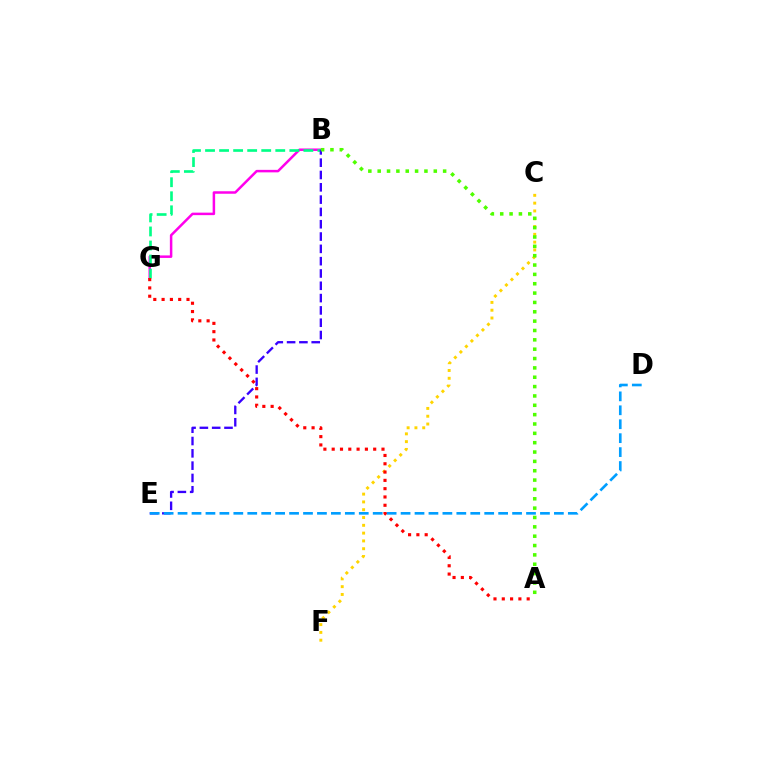{('C', 'F'): [{'color': '#ffd500', 'line_style': 'dotted', 'thickness': 2.12}], ('B', 'G'): [{'color': '#ff00ed', 'line_style': 'solid', 'thickness': 1.8}, {'color': '#00ff86', 'line_style': 'dashed', 'thickness': 1.91}], ('B', 'E'): [{'color': '#3700ff', 'line_style': 'dashed', 'thickness': 1.67}], ('A', 'G'): [{'color': '#ff0000', 'line_style': 'dotted', 'thickness': 2.26}], ('A', 'B'): [{'color': '#4fff00', 'line_style': 'dotted', 'thickness': 2.54}], ('D', 'E'): [{'color': '#009eff', 'line_style': 'dashed', 'thickness': 1.89}]}